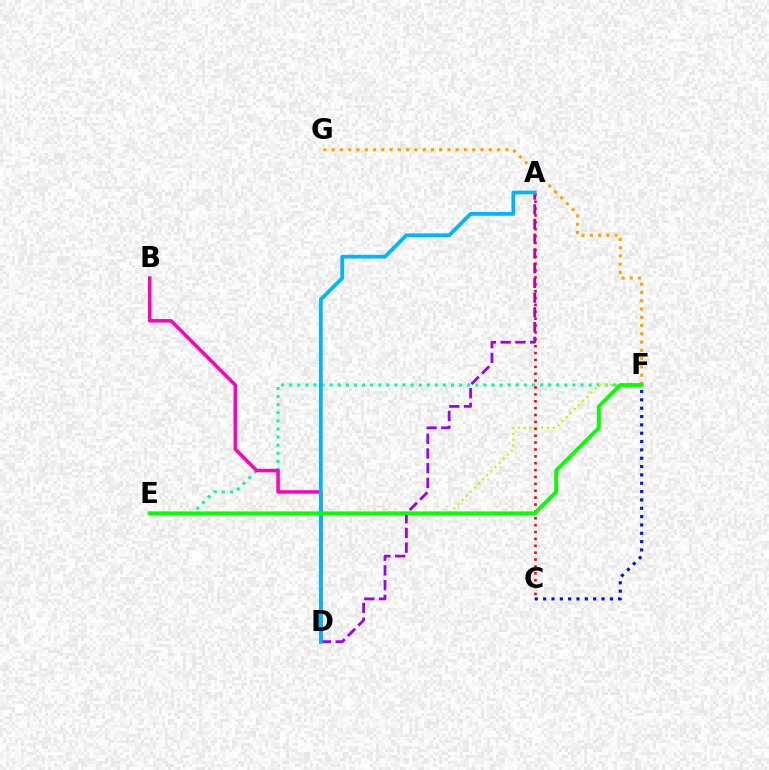{('E', 'F'): [{'color': '#00ff9d', 'line_style': 'dotted', 'thickness': 2.2}, {'color': '#b3ff00', 'line_style': 'dotted', 'thickness': 1.58}, {'color': '#08ff00', 'line_style': 'solid', 'thickness': 2.75}], ('F', 'G'): [{'color': '#ffa500', 'line_style': 'dotted', 'thickness': 2.25}], ('A', 'D'): [{'color': '#9b00ff', 'line_style': 'dashed', 'thickness': 2.0}, {'color': '#00b5ff', 'line_style': 'solid', 'thickness': 2.7}], ('A', 'C'): [{'color': '#ff0000', 'line_style': 'dotted', 'thickness': 1.87}], ('B', 'D'): [{'color': '#ff00bd', 'line_style': 'solid', 'thickness': 2.53}], ('C', 'F'): [{'color': '#0010ff', 'line_style': 'dotted', 'thickness': 2.27}]}